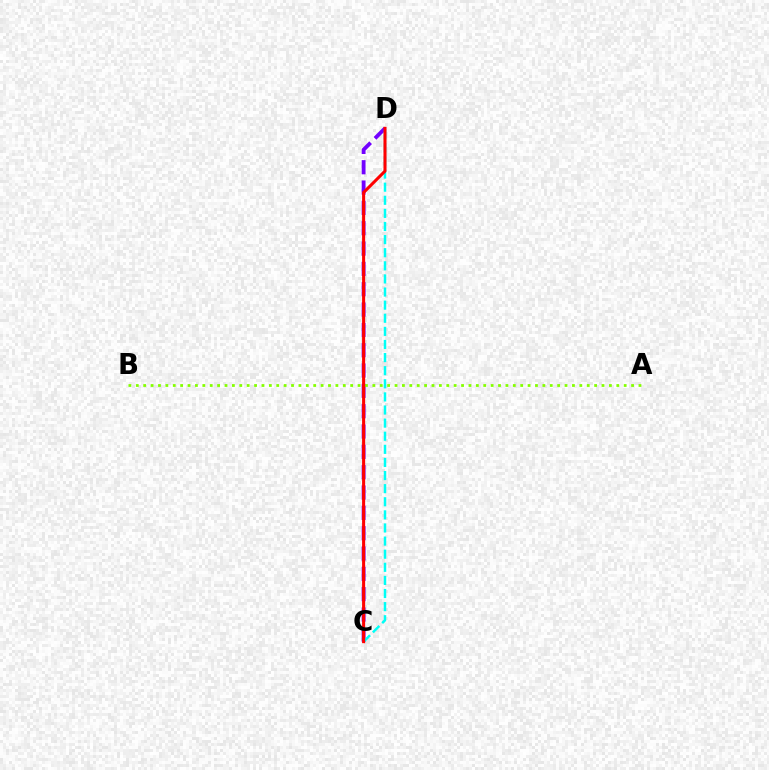{('C', 'D'): [{'color': '#7200ff', 'line_style': 'dashed', 'thickness': 2.76}, {'color': '#00fff6', 'line_style': 'dashed', 'thickness': 1.78}, {'color': '#ff0000', 'line_style': 'solid', 'thickness': 2.2}], ('A', 'B'): [{'color': '#84ff00', 'line_style': 'dotted', 'thickness': 2.01}]}